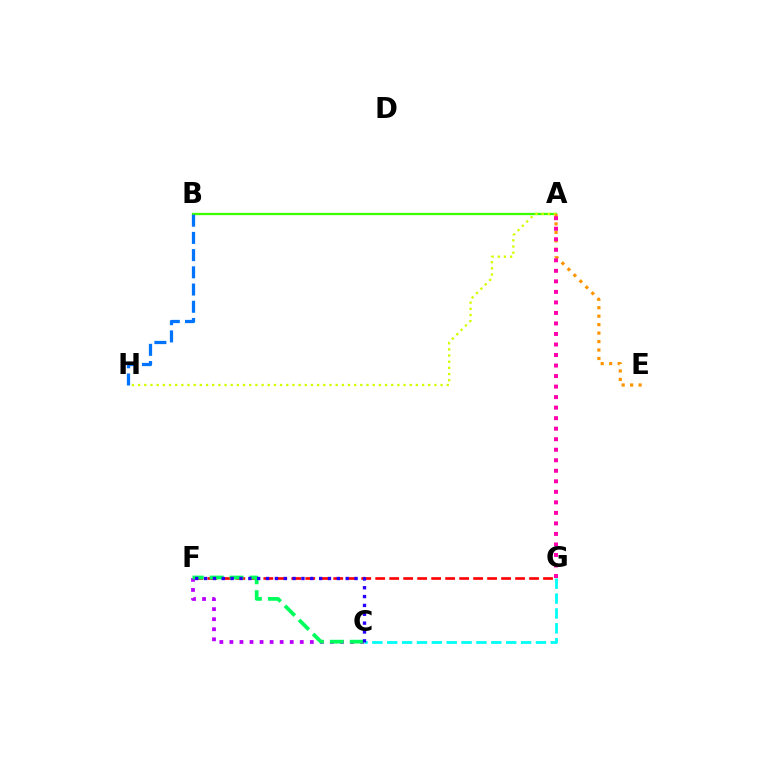{('A', 'B'): [{'color': '#3dff00', 'line_style': 'solid', 'thickness': 1.65}], ('F', 'G'): [{'color': '#ff0000', 'line_style': 'dashed', 'thickness': 1.9}], ('C', 'F'): [{'color': '#b900ff', 'line_style': 'dotted', 'thickness': 2.73}, {'color': '#00ff5c', 'line_style': 'dashed', 'thickness': 2.7}, {'color': '#2500ff', 'line_style': 'dotted', 'thickness': 2.4}], ('C', 'G'): [{'color': '#00fff6', 'line_style': 'dashed', 'thickness': 2.02}], ('A', 'H'): [{'color': '#d1ff00', 'line_style': 'dotted', 'thickness': 1.68}], ('A', 'E'): [{'color': '#ff9400', 'line_style': 'dotted', 'thickness': 2.3}], ('A', 'G'): [{'color': '#ff00ac', 'line_style': 'dotted', 'thickness': 2.86}], ('B', 'H'): [{'color': '#0074ff', 'line_style': 'dashed', 'thickness': 2.34}]}